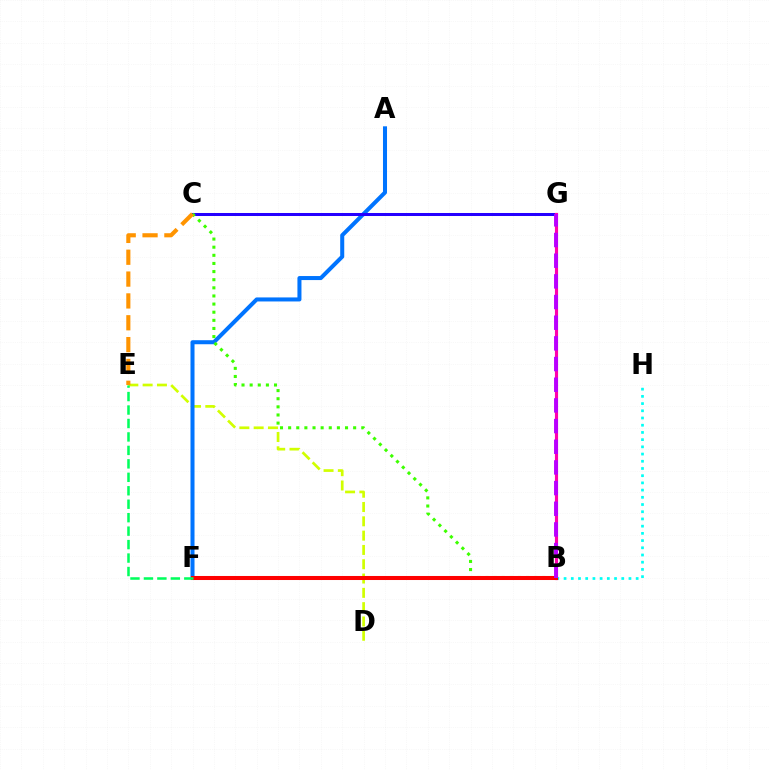{('B', 'H'): [{'color': '#00fff6', 'line_style': 'dotted', 'thickness': 1.96}], ('D', 'E'): [{'color': '#d1ff00', 'line_style': 'dashed', 'thickness': 1.94}], ('A', 'F'): [{'color': '#0074ff', 'line_style': 'solid', 'thickness': 2.9}], ('C', 'G'): [{'color': '#2500ff', 'line_style': 'solid', 'thickness': 2.17}], ('B', 'G'): [{'color': '#ff00ac', 'line_style': 'solid', 'thickness': 2.27}, {'color': '#b900ff', 'line_style': 'dashed', 'thickness': 2.81}], ('B', 'C'): [{'color': '#3dff00', 'line_style': 'dotted', 'thickness': 2.21}], ('B', 'F'): [{'color': '#ff0000', 'line_style': 'solid', 'thickness': 2.91}], ('C', 'E'): [{'color': '#ff9400', 'line_style': 'dashed', 'thickness': 2.97}], ('E', 'F'): [{'color': '#00ff5c', 'line_style': 'dashed', 'thickness': 1.83}]}